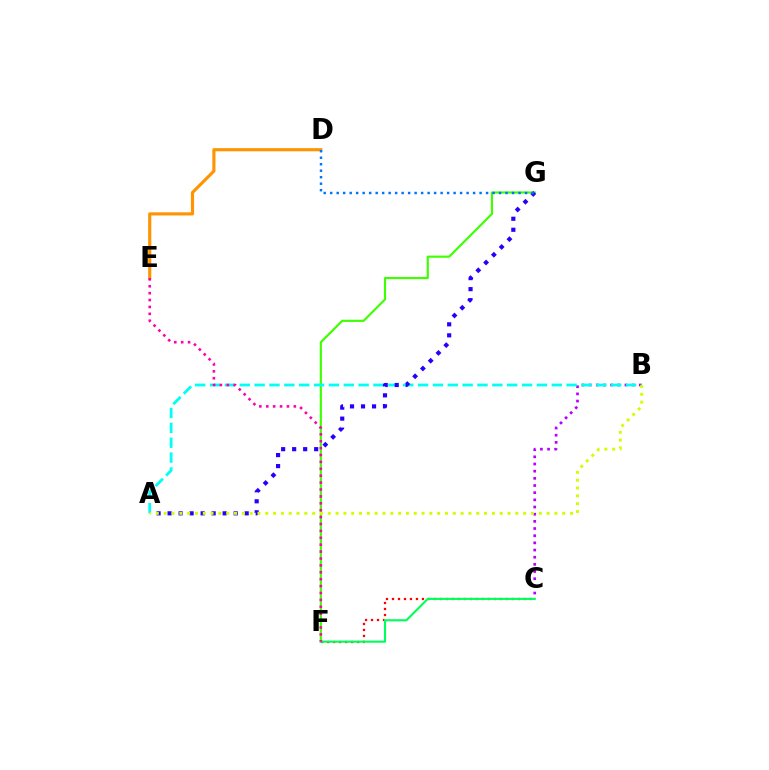{('F', 'G'): [{'color': '#3dff00', 'line_style': 'solid', 'thickness': 1.55}], ('B', 'C'): [{'color': '#b900ff', 'line_style': 'dotted', 'thickness': 1.95}], ('C', 'F'): [{'color': '#ff0000', 'line_style': 'dotted', 'thickness': 1.63}, {'color': '#00ff5c', 'line_style': 'solid', 'thickness': 1.54}], ('A', 'B'): [{'color': '#00fff6', 'line_style': 'dashed', 'thickness': 2.02}, {'color': '#d1ff00', 'line_style': 'dotted', 'thickness': 2.12}], ('A', 'G'): [{'color': '#2500ff', 'line_style': 'dotted', 'thickness': 2.99}], ('D', 'E'): [{'color': '#ff9400', 'line_style': 'solid', 'thickness': 2.26}], ('D', 'G'): [{'color': '#0074ff', 'line_style': 'dotted', 'thickness': 1.76}], ('E', 'F'): [{'color': '#ff00ac', 'line_style': 'dotted', 'thickness': 1.87}]}